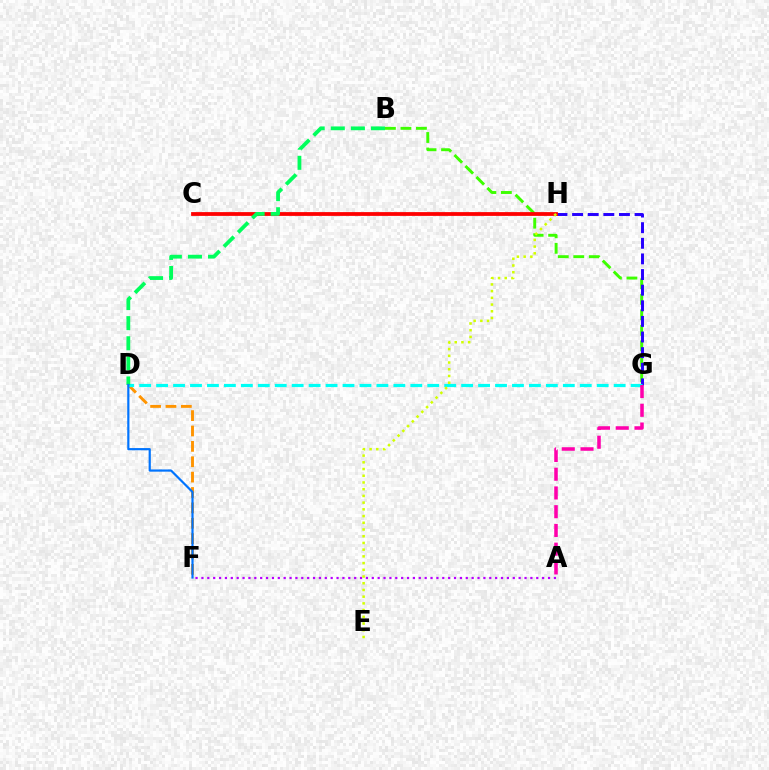{('D', 'F'): [{'color': '#ff9400', 'line_style': 'dashed', 'thickness': 2.09}, {'color': '#0074ff', 'line_style': 'solid', 'thickness': 1.58}], ('B', 'G'): [{'color': '#3dff00', 'line_style': 'dashed', 'thickness': 2.11}], ('G', 'H'): [{'color': '#2500ff', 'line_style': 'dashed', 'thickness': 2.12}], ('C', 'H'): [{'color': '#ff0000', 'line_style': 'solid', 'thickness': 2.72}], ('A', 'F'): [{'color': '#b900ff', 'line_style': 'dotted', 'thickness': 1.6}], ('D', 'G'): [{'color': '#00fff6', 'line_style': 'dashed', 'thickness': 2.3}], ('B', 'D'): [{'color': '#00ff5c', 'line_style': 'dashed', 'thickness': 2.73}], ('A', 'G'): [{'color': '#ff00ac', 'line_style': 'dashed', 'thickness': 2.55}], ('E', 'H'): [{'color': '#d1ff00', 'line_style': 'dotted', 'thickness': 1.82}]}